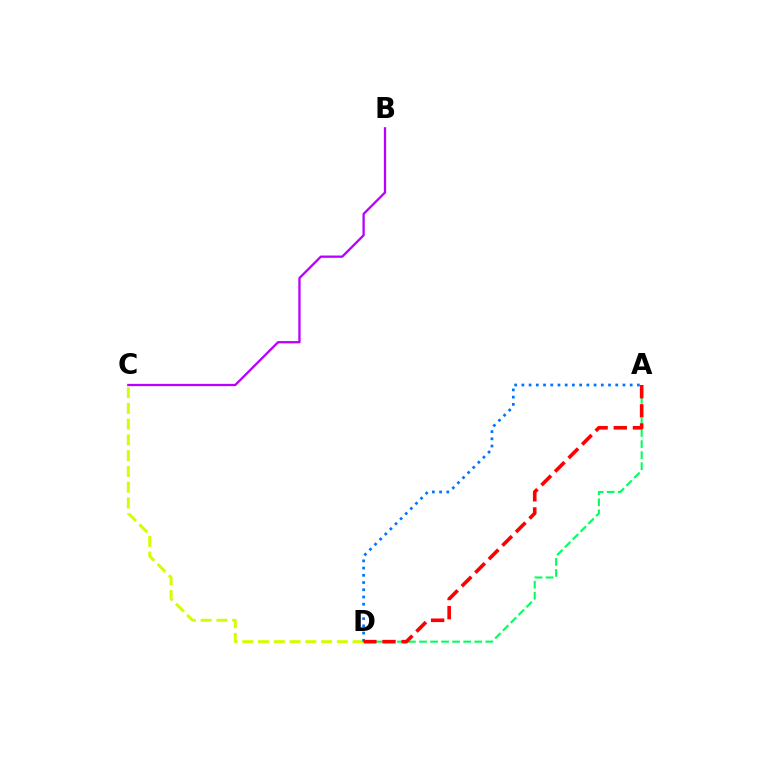{('A', 'D'): [{'color': '#00ff5c', 'line_style': 'dashed', 'thickness': 1.5}, {'color': '#0074ff', 'line_style': 'dotted', 'thickness': 1.96}, {'color': '#ff0000', 'line_style': 'dashed', 'thickness': 2.6}], ('C', 'D'): [{'color': '#d1ff00', 'line_style': 'dashed', 'thickness': 2.14}], ('B', 'C'): [{'color': '#b900ff', 'line_style': 'solid', 'thickness': 1.65}]}